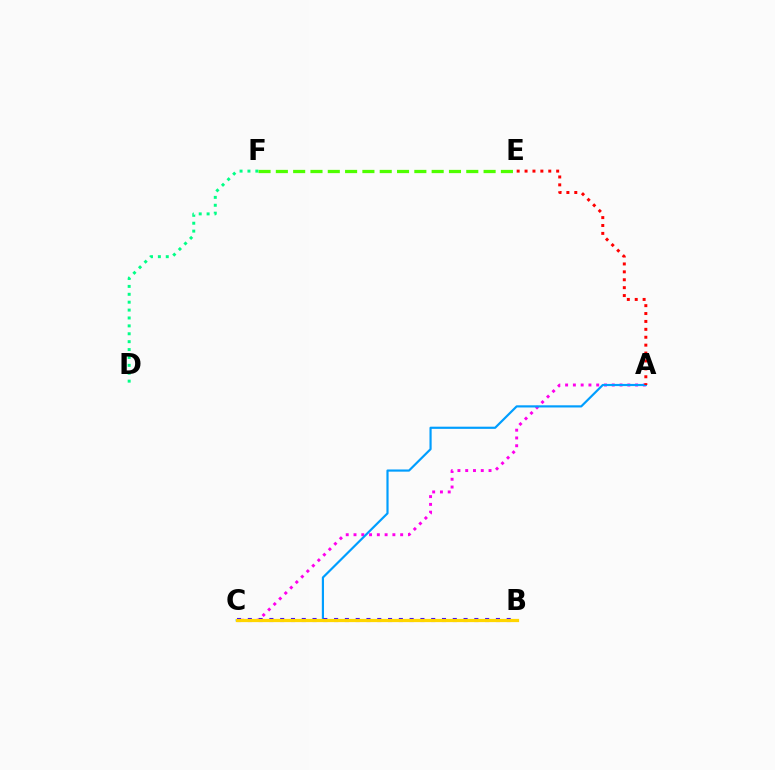{('A', 'C'): [{'color': '#ff00ed', 'line_style': 'dotted', 'thickness': 2.11}, {'color': '#009eff', 'line_style': 'solid', 'thickness': 1.57}], ('B', 'C'): [{'color': '#3700ff', 'line_style': 'dotted', 'thickness': 2.93}, {'color': '#ffd500', 'line_style': 'solid', 'thickness': 2.32}], ('A', 'E'): [{'color': '#ff0000', 'line_style': 'dotted', 'thickness': 2.15}], ('E', 'F'): [{'color': '#4fff00', 'line_style': 'dashed', 'thickness': 2.35}], ('D', 'F'): [{'color': '#00ff86', 'line_style': 'dotted', 'thickness': 2.14}]}